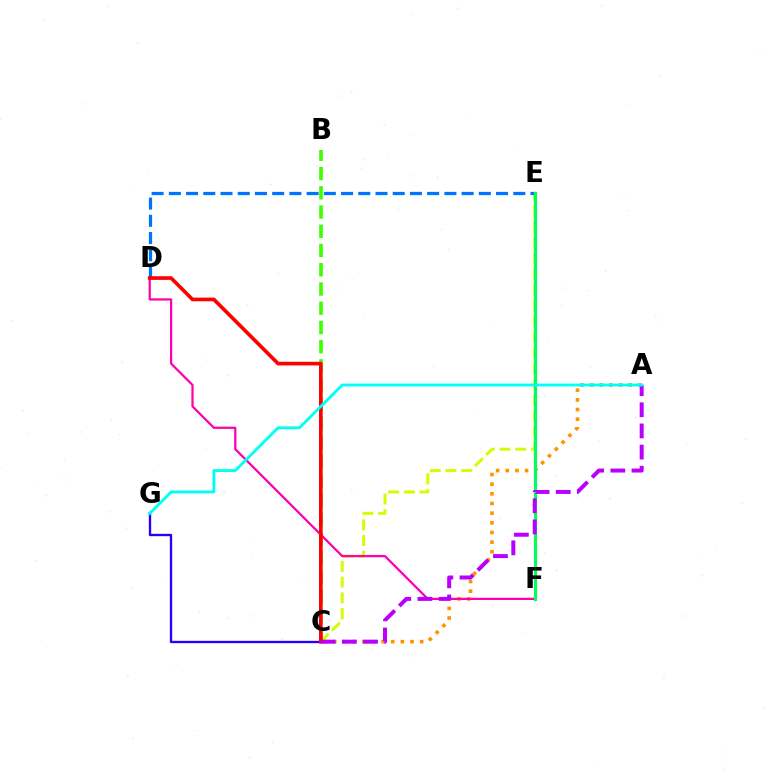{('C', 'E'): [{'color': '#d1ff00', 'line_style': 'dashed', 'thickness': 2.14}], ('C', 'G'): [{'color': '#2500ff', 'line_style': 'solid', 'thickness': 1.68}], ('D', 'E'): [{'color': '#0074ff', 'line_style': 'dashed', 'thickness': 2.34}], ('B', 'C'): [{'color': '#3dff00', 'line_style': 'dashed', 'thickness': 2.61}], ('A', 'C'): [{'color': '#ff9400', 'line_style': 'dotted', 'thickness': 2.62}, {'color': '#b900ff', 'line_style': 'dashed', 'thickness': 2.87}], ('D', 'F'): [{'color': '#ff00ac', 'line_style': 'solid', 'thickness': 1.61}], ('C', 'D'): [{'color': '#ff0000', 'line_style': 'solid', 'thickness': 2.63}], ('E', 'F'): [{'color': '#00ff5c', 'line_style': 'solid', 'thickness': 2.29}], ('A', 'G'): [{'color': '#00fff6', 'line_style': 'solid', 'thickness': 2.06}]}